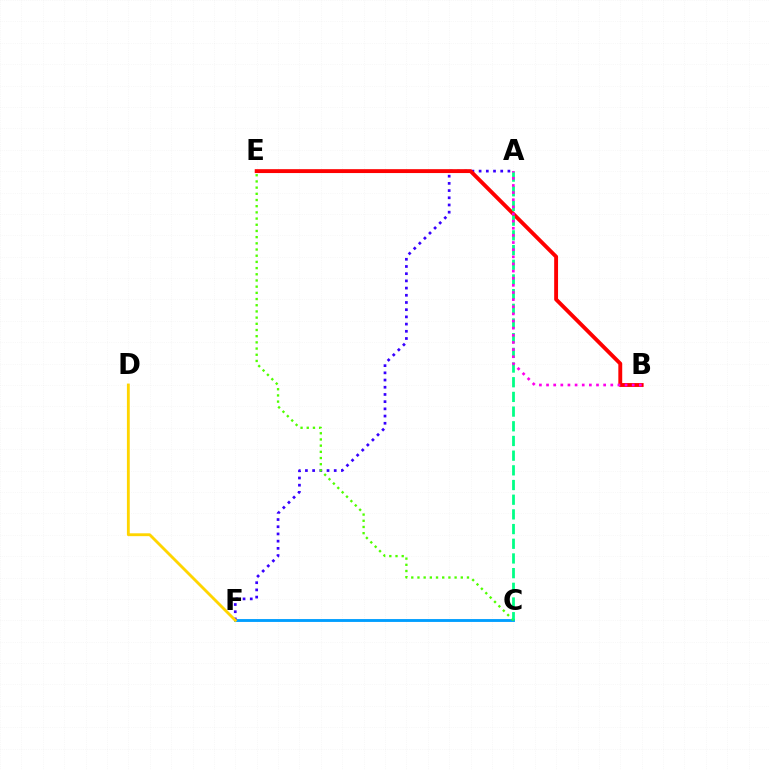{('C', 'F'): [{'color': '#009eff', 'line_style': 'solid', 'thickness': 2.06}], ('A', 'F'): [{'color': '#3700ff', 'line_style': 'dotted', 'thickness': 1.96}], ('B', 'E'): [{'color': '#ff0000', 'line_style': 'solid', 'thickness': 2.79}], ('D', 'F'): [{'color': '#ffd500', 'line_style': 'solid', 'thickness': 2.06}], ('C', 'E'): [{'color': '#4fff00', 'line_style': 'dotted', 'thickness': 1.68}], ('A', 'C'): [{'color': '#00ff86', 'line_style': 'dashed', 'thickness': 2.0}], ('A', 'B'): [{'color': '#ff00ed', 'line_style': 'dotted', 'thickness': 1.94}]}